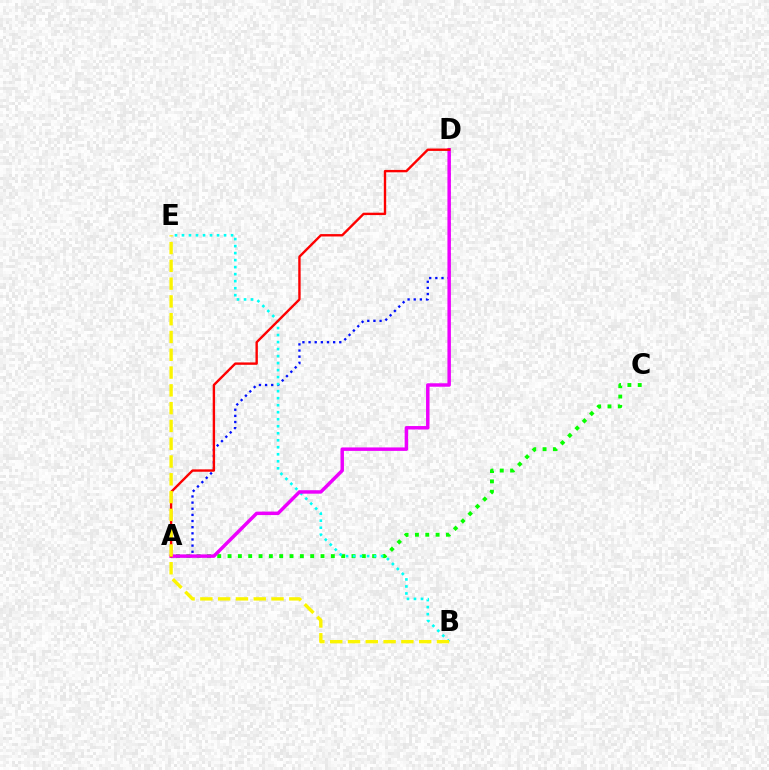{('A', 'C'): [{'color': '#08ff00', 'line_style': 'dotted', 'thickness': 2.81}], ('A', 'D'): [{'color': '#0010ff', 'line_style': 'dotted', 'thickness': 1.67}, {'color': '#ee00ff', 'line_style': 'solid', 'thickness': 2.5}, {'color': '#ff0000', 'line_style': 'solid', 'thickness': 1.72}], ('B', 'E'): [{'color': '#00fff6', 'line_style': 'dotted', 'thickness': 1.91}, {'color': '#fcf500', 'line_style': 'dashed', 'thickness': 2.42}]}